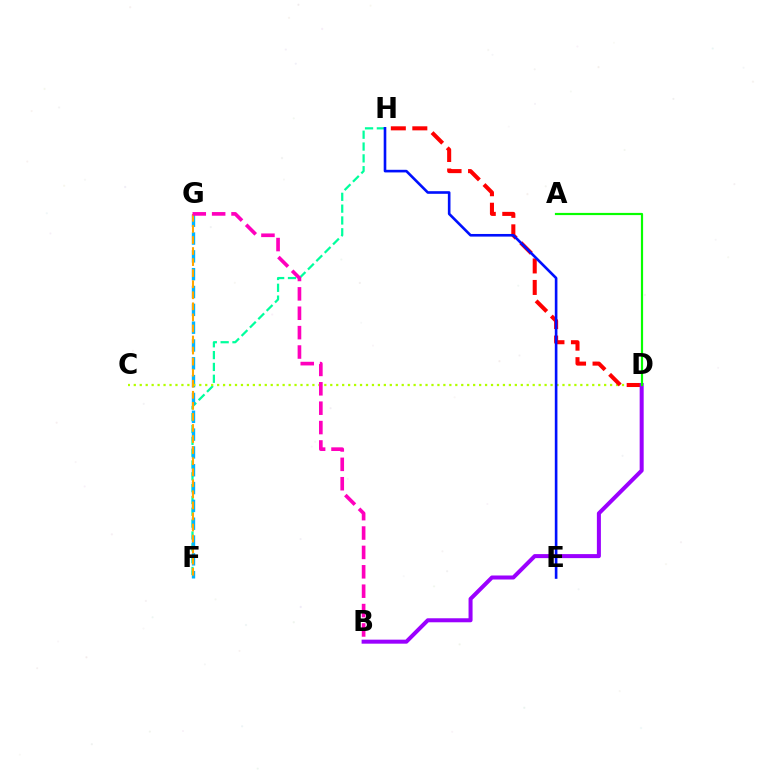{('F', 'H'): [{'color': '#00ff9d', 'line_style': 'dashed', 'thickness': 1.61}], ('F', 'G'): [{'color': '#00b5ff', 'line_style': 'dashed', 'thickness': 2.42}, {'color': '#ffa500', 'line_style': 'dashed', 'thickness': 1.5}], ('C', 'D'): [{'color': '#b3ff00', 'line_style': 'dotted', 'thickness': 1.62}], ('D', 'H'): [{'color': '#ff0000', 'line_style': 'dashed', 'thickness': 2.92}], ('B', 'D'): [{'color': '#9b00ff', 'line_style': 'solid', 'thickness': 2.89}], ('E', 'H'): [{'color': '#0010ff', 'line_style': 'solid', 'thickness': 1.89}], ('A', 'D'): [{'color': '#08ff00', 'line_style': 'solid', 'thickness': 1.58}], ('B', 'G'): [{'color': '#ff00bd', 'line_style': 'dashed', 'thickness': 2.63}]}